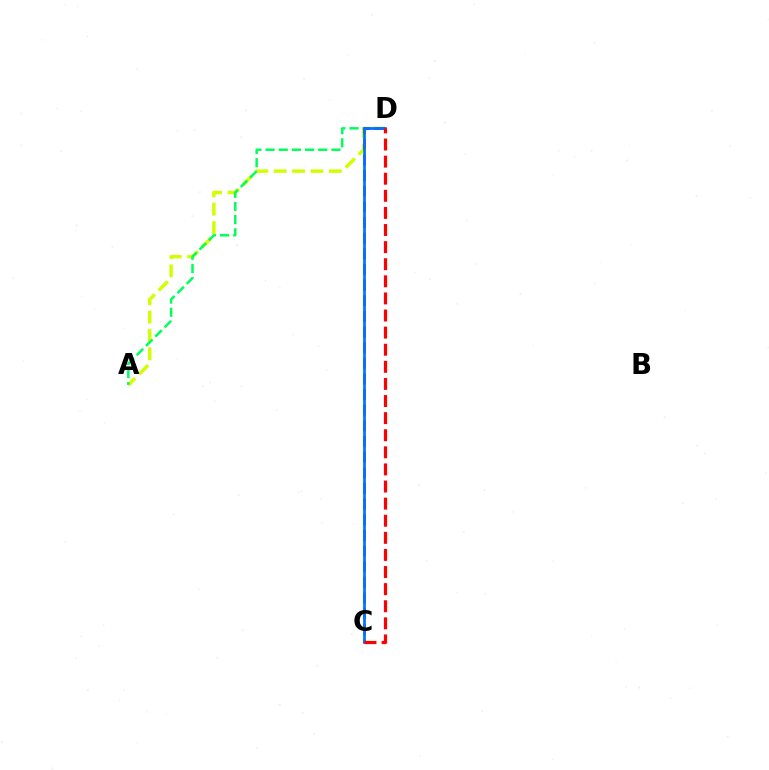{('A', 'D'): [{'color': '#d1ff00', 'line_style': 'dashed', 'thickness': 2.5}, {'color': '#00ff5c', 'line_style': 'dashed', 'thickness': 1.79}], ('C', 'D'): [{'color': '#b900ff', 'line_style': 'dashed', 'thickness': 2.13}, {'color': '#0074ff', 'line_style': 'solid', 'thickness': 1.97}, {'color': '#ff0000', 'line_style': 'dashed', 'thickness': 2.32}]}